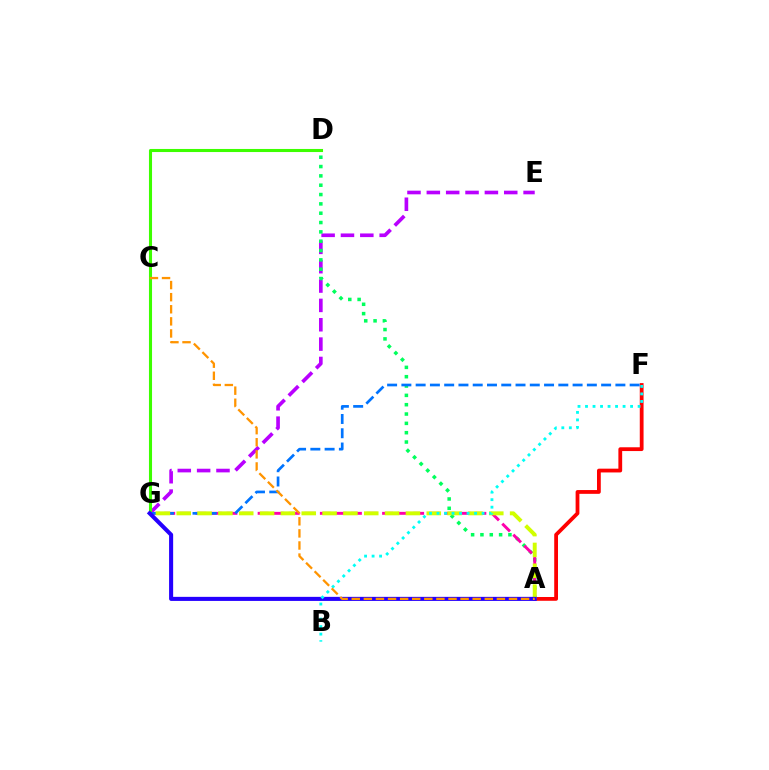{('E', 'G'): [{'color': '#b900ff', 'line_style': 'dashed', 'thickness': 2.63}], ('A', 'D'): [{'color': '#00ff5c', 'line_style': 'dotted', 'thickness': 2.54}], ('A', 'G'): [{'color': '#ff00ac', 'line_style': 'dashed', 'thickness': 2.11}, {'color': '#d1ff00', 'line_style': 'dashed', 'thickness': 2.83}, {'color': '#2500ff', 'line_style': 'solid', 'thickness': 2.93}], ('A', 'F'): [{'color': '#ff0000', 'line_style': 'solid', 'thickness': 2.72}], ('D', 'G'): [{'color': '#3dff00', 'line_style': 'solid', 'thickness': 2.22}], ('F', 'G'): [{'color': '#0074ff', 'line_style': 'dashed', 'thickness': 1.94}], ('B', 'F'): [{'color': '#00fff6', 'line_style': 'dotted', 'thickness': 2.04}], ('A', 'C'): [{'color': '#ff9400', 'line_style': 'dashed', 'thickness': 1.64}]}